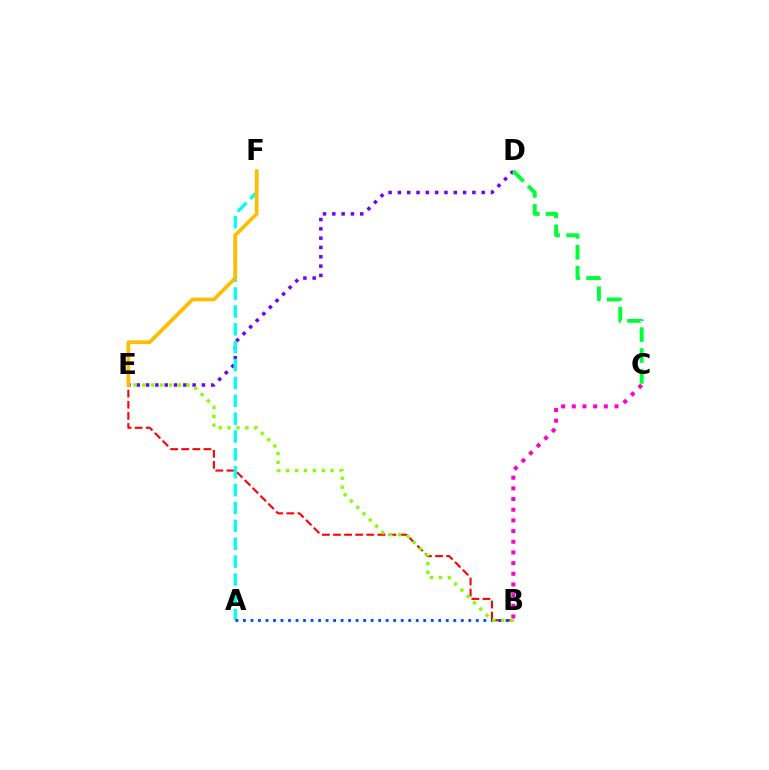{('B', 'E'): [{'color': '#ff0000', 'line_style': 'dashed', 'thickness': 1.51}, {'color': '#84ff00', 'line_style': 'dotted', 'thickness': 2.41}], ('D', 'E'): [{'color': '#7200ff', 'line_style': 'dotted', 'thickness': 2.53}], ('B', 'C'): [{'color': '#ff00cf', 'line_style': 'dotted', 'thickness': 2.9}], ('A', 'F'): [{'color': '#00fff6', 'line_style': 'dashed', 'thickness': 2.43}], ('A', 'B'): [{'color': '#004bff', 'line_style': 'dotted', 'thickness': 2.04}], ('C', 'D'): [{'color': '#00ff39', 'line_style': 'dashed', 'thickness': 2.84}], ('E', 'F'): [{'color': '#ffbd00', 'line_style': 'solid', 'thickness': 2.67}]}